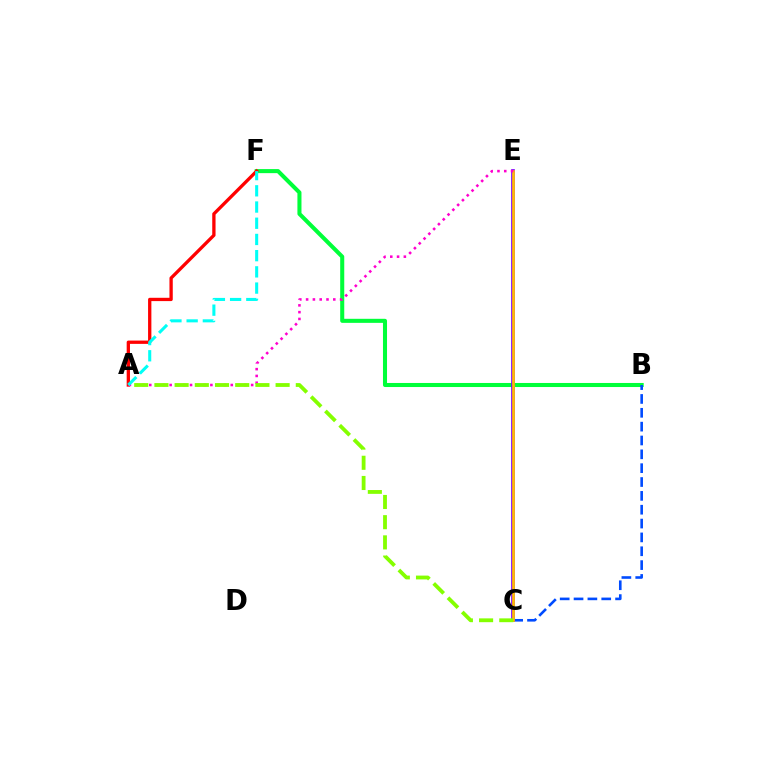{('B', 'F'): [{'color': '#00ff39', 'line_style': 'solid', 'thickness': 2.92}], ('A', 'F'): [{'color': '#ff0000', 'line_style': 'solid', 'thickness': 2.38}, {'color': '#00fff6', 'line_style': 'dashed', 'thickness': 2.2}], ('B', 'C'): [{'color': '#004bff', 'line_style': 'dashed', 'thickness': 1.88}], ('C', 'E'): [{'color': '#7200ff', 'line_style': 'solid', 'thickness': 2.63}, {'color': '#ffbd00', 'line_style': 'solid', 'thickness': 1.93}], ('A', 'E'): [{'color': '#ff00cf', 'line_style': 'dotted', 'thickness': 1.85}], ('A', 'C'): [{'color': '#84ff00', 'line_style': 'dashed', 'thickness': 2.74}]}